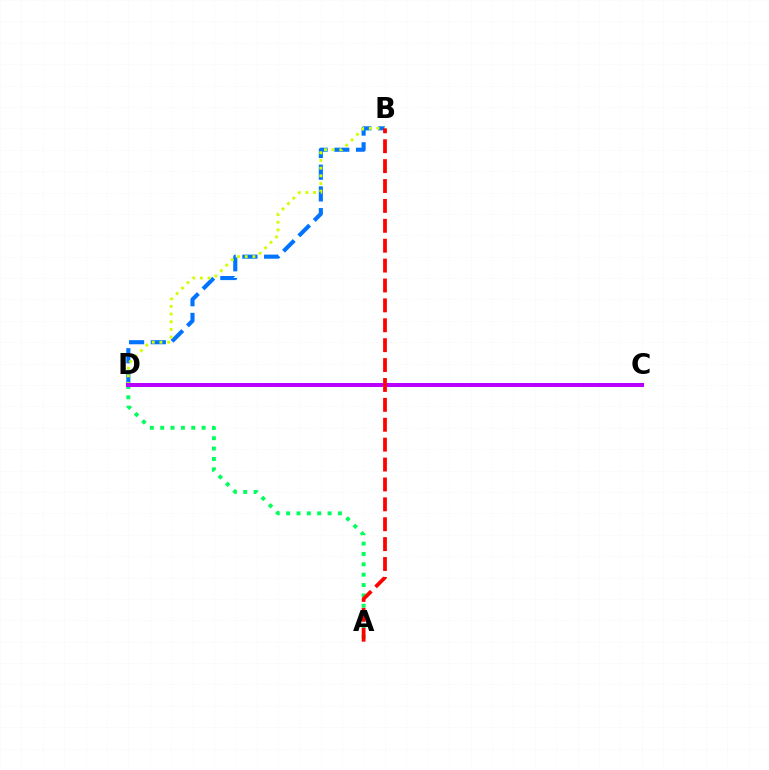{('B', 'D'): [{'color': '#0074ff', 'line_style': 'dashed', 'thickness': 2.95}, {'color': '#d1ff00', 'line_style': 'dotted', 'thickness': 2.08}], ('A', 'D'): [{'color': '#00ff5c', 'line_style': 'dotted', 'thickness': 2.81}], ('C', 'D'): [{'color': '#b900ff', 'line_style': 'solid', 'thickness': 2.89}], ('A', 'B'): [{'color': '#ff0000', 'line_style': 'dashed', 'thickness': 2.7}]}